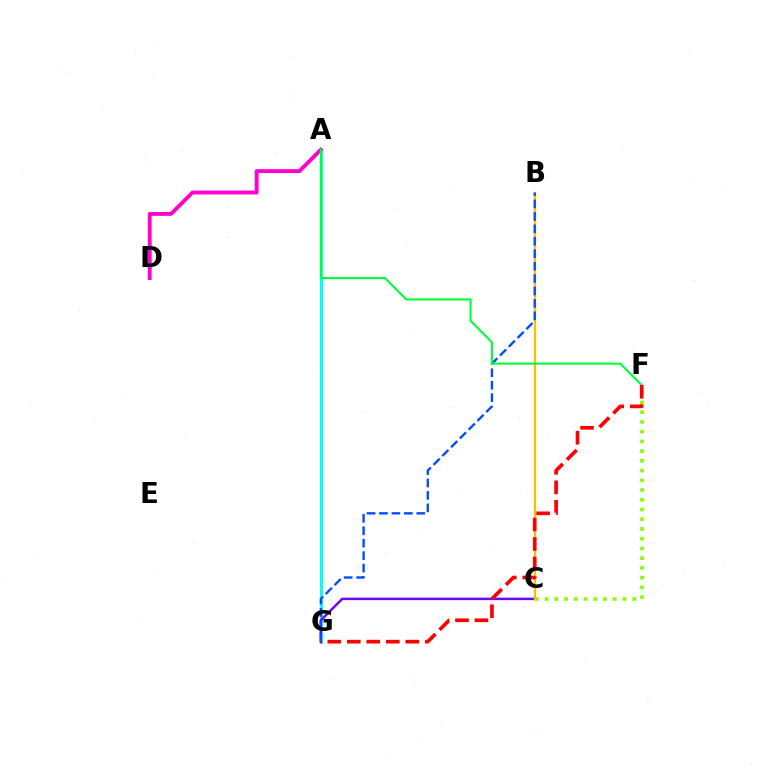{('A', 'G'): [{'color': '#00fff6', 'line_style': 'solid', 'thickness': 2.18}], ('A', 'D'): [{'color': '#ff00cf', 'line_style': 'solid', 'thickness': 2.79}], ('C', 'G'): [{'color': '#7200ff', 'line_style': 'solid', 'thickness': 1.78}], ('C', 'F'): [{'color': '#84ff00', 'line_style': 'dotted', 'thickness': 2.64}], ('B', 'C'): [{'color': '#ffbd00', 'line_style': 'solid', 'thickness': 1.65}], ('B', 'G'): [{'color': '#004bff', 'line_style': 'dashed', 'thickness': 1.69}], ('A', 'F'): [{'color': '#00ff39', 'line_style': 'solid', 'thickness': 1.51}], ('F', 'G'): [{'color': '#ff0000', 'line_style': 'dashed', 'thickness': 2.65}]}